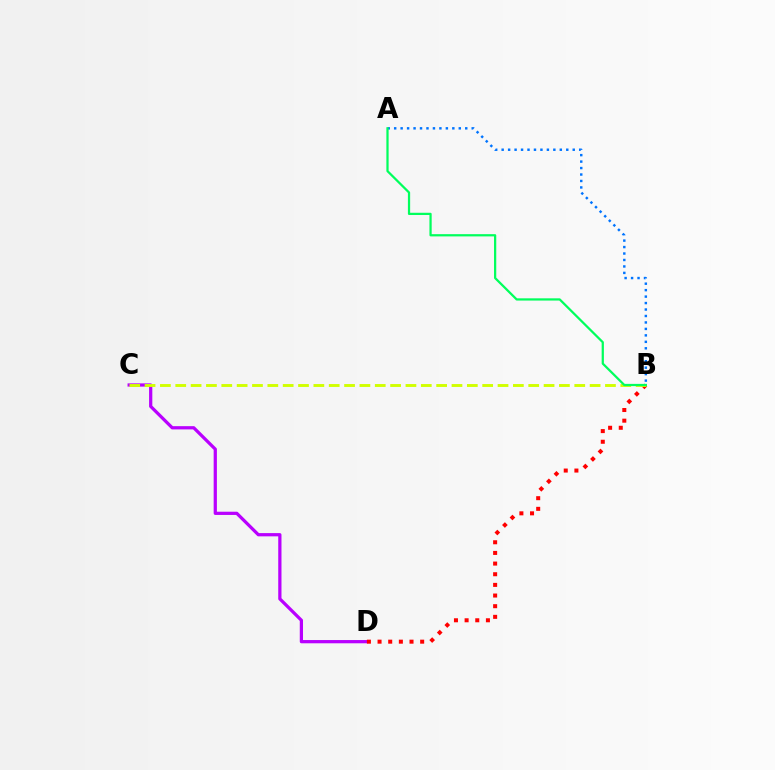{('C', 'D'): [{'color': '#b900ff', 'line_style': 'solid', 'thickness': 2.33}], ('A', 'B'): [{'color': '#0074ff', 'line_style': 'dotted', 'thickness': 1.76}, {'color': '#00ff5c', 'line_style': 'solid', 'thickness': 1.62}], ('B', 'D'): [{'color': '#ff0000', 'line_style': 'dotted', 'thickness': 2.89}], ('B', 'C'): [{'color': '#d1ff00', 'line_style': 'dashed', 'thickness': 2.08}]}